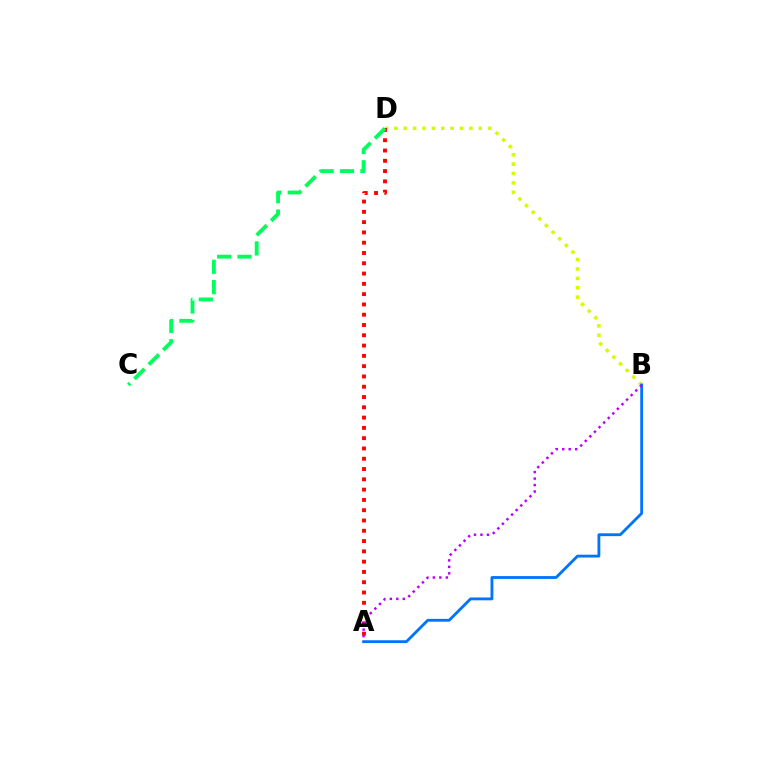{('B', 'D'): [{'color': '#d1ff00', 'line_style': 'dotted', 'thickness': 2.55}], ('A', 'B'): [{'color': '#0074ff', 'line_style': 'solid', 'thickness': 2.04}, {'color': '#b900ff', 'line_style': 'dotted', 'thickness': 1.76}], ('A', 'D'): [{'color': '#ff0000', 'line_style': 'dotted', 'thickness': 2.8}], ('C', 'D'): [{'color': '#00ff5c', 'line_style': 'dashed', 'thickness': 2.77}]}